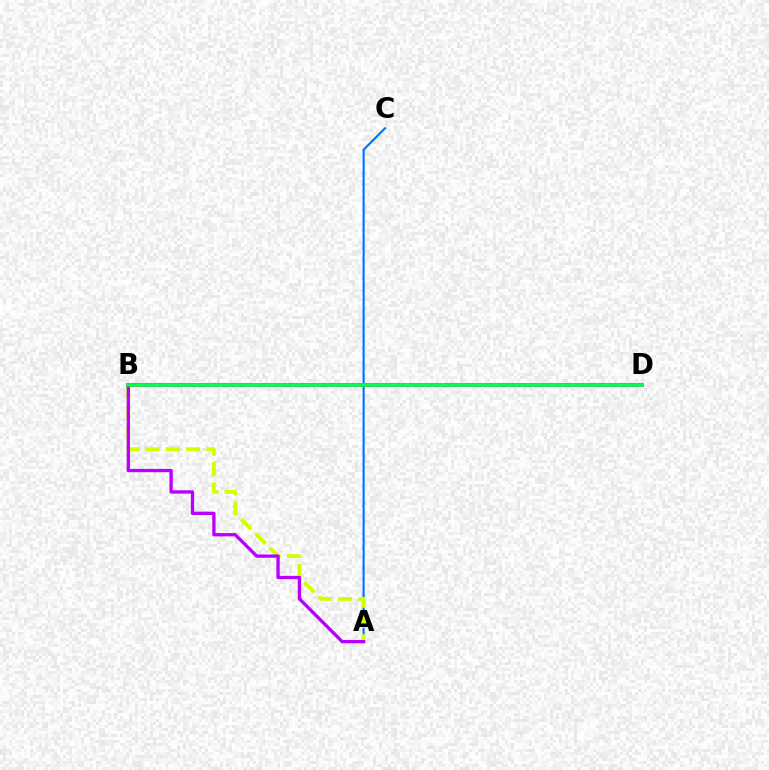{('A', 'C'): [{'color': '#0074ff', 'line_style': 'solid', 'thickness': 1.55}], ('A', 'B'): [{'color': '#d1ff00', 'line_style': 'dashed', 'thickness': 2.76}, {'color': '#b900ff', 'line_style': 'solid', 'thickness': 2.39}], ('B', 'D'): [{'color': '#ff0000', 'line_style': 'solid', 'thickness': 2.53}, {'color': '#00ff5c', 'line_style': 'solid', 'thickness': 2.54}]}